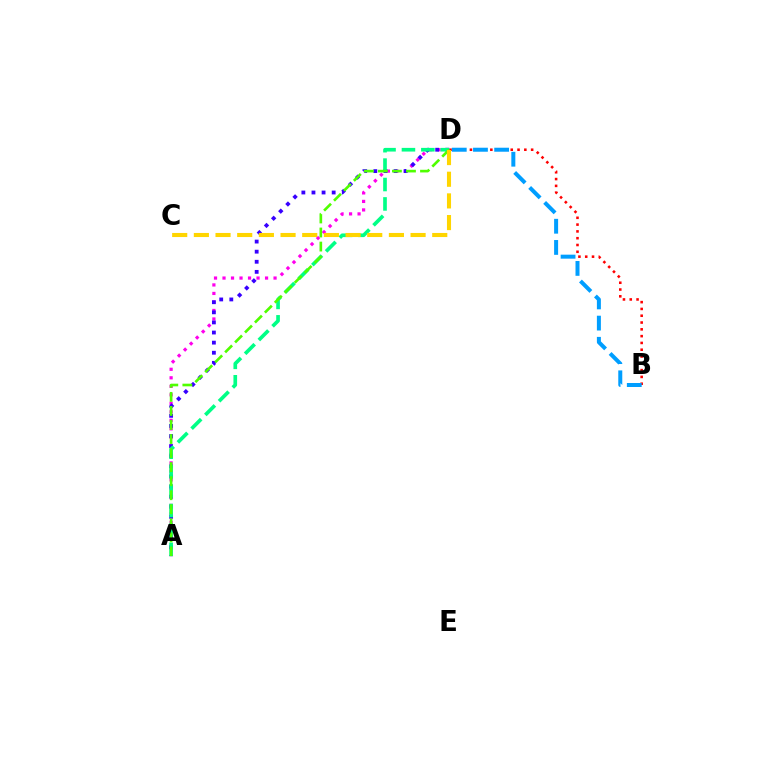{('A', 'D'): [{'color': '#ff00ed', 'line_style': 'dotted', 'thickness': 2.31}, {'color': '#3700ff', 'line_style': 'dotted', 'thickness': 2.74}, {'color': '#00ff86', 'line_style': 'dashed', 'thickness': 2.64}, {'color': '#4fff00', 'line_style': 'dashed', 'thickness': 1.91}], ('B', 'D'): [{'color': '#ff0000', 'line_style': 'dotted', 'thickness': 1.85}, {'color': '#009eff', 'line_style': 'dashed', 'thickness': 2.88}], ('C', 'D'): [{'color': '#ffd500', 'line_style': 'dashed', 'thickness': 2.94}]}